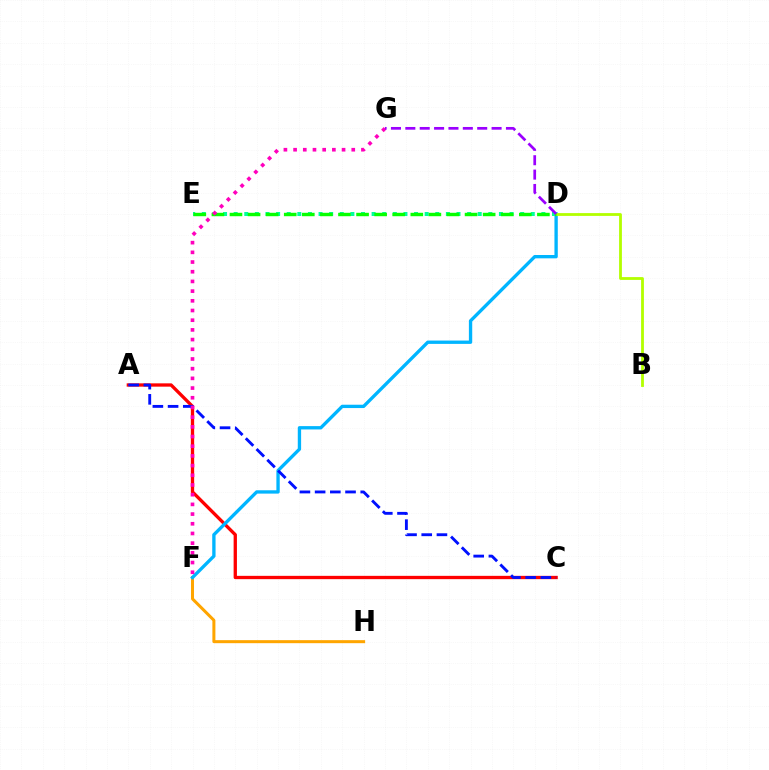{('A', 'C'): [{'color': '#ff0000', 'line_style': 'solid', 'thickness': 2.39}, {'color': '#0010ff', 'line_style': 'dashed', 'thickness': 2.07}], ('F', 'H'): [{'color': '#ffa500', 'line_style': 'solid', 'thickness': 2.17}], ('D', 'E'): [{'color': '#00ff9d', 'line_style': 'dotted', 'thickness': 2.88}, {'color': '#08ff00', 'line_style': 'dashed', 'thickness': 2.46}], ('D', 'F'): [{'color': '#00b5ff', 'line_style': 'solid', 'thickness': 2.4}], ('B', 'D'): [{'color': '#b3ff00', 'line_style': 'solid', 'thickness': 2.02}], ('F', 'G'): [{'color': '#ff00bd', 'line_style': 'dotted', 'thickness': 2.63}], ('D', 'G'): [{'color': '#9b00ff', 'line_style': 'dashed', 'thickness': 1.95}]}